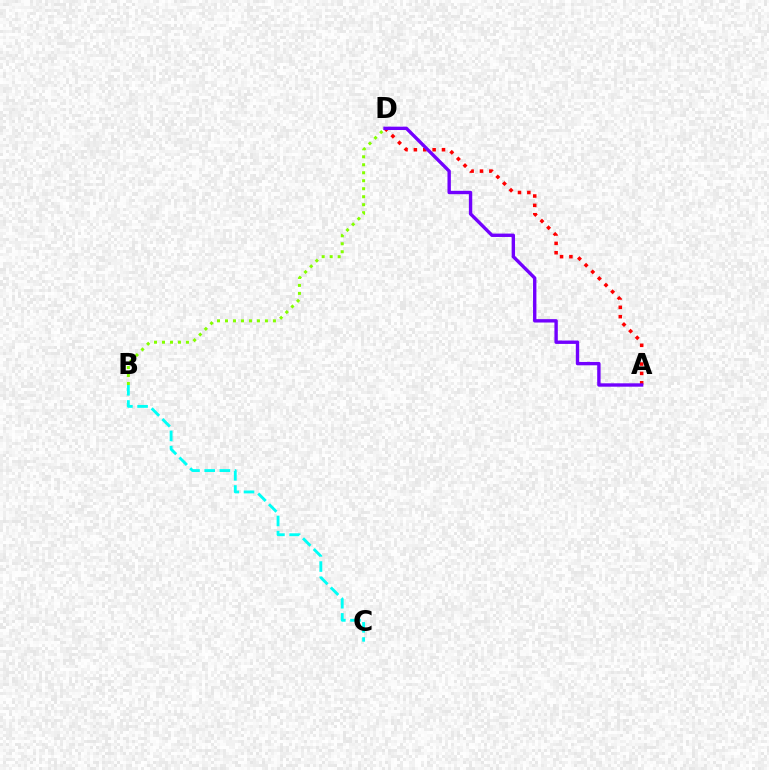{('B', 'D'): [{'color': '#84ff00', 'line_style': 'dotted', 'thickness': 2.17}], ('B', 'C'): [{'color': '#00fff6', 'line_style': 'dashed', 'thickness': 2.06}], ('A', 'D'): [{'color': '#ff0000', 'line_style': 'dotted', 'thickness': 2.55}, {'color': '#7200ff', 'line_style': 'solid', 'thickness': 2.43}]}